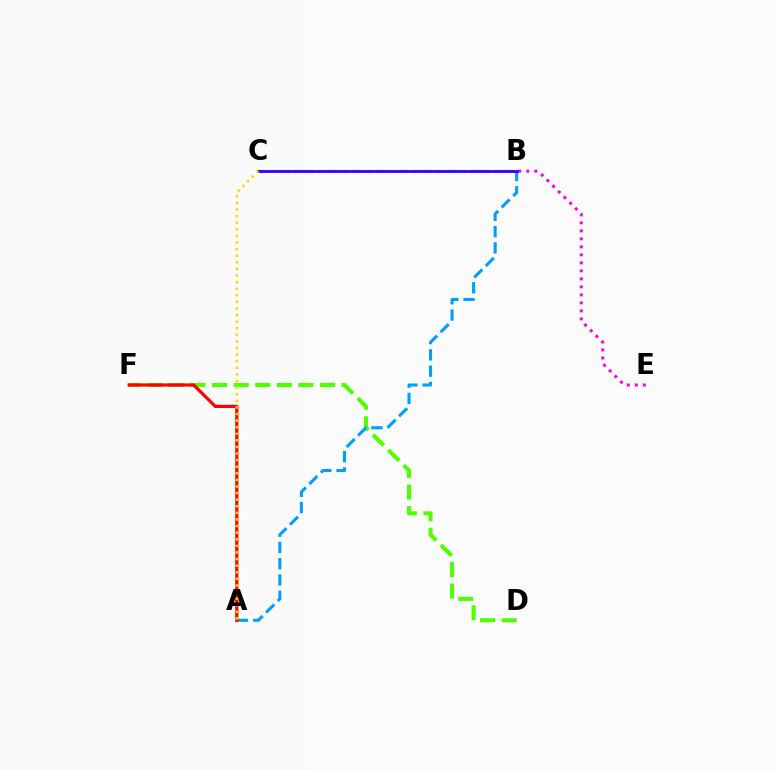{('D', 'F'): [{'color': '#4fff00', 'line_style': 'dashed', 'thickness': 2.93}], ('B', 'E'): [{'color': '#ff00ed', 'line_style': 'dotted', 'thickness': 2.17}], ('B', 'C'): [{'color': '#00ff86', 'line_style': 'dashed', 'thickness': 1.6}, {'color': '#3700ff', 'line_style': 'solid', 'thickness': 2.04}], ('A', 'B'): [{'color': '#009eff', 'line_style': 'dashed', 'thickness': 2.21}], ('A', 'F'): [{'color': '#ff0000', 'line_style': 'solid', 'thickness': 2.32}], ('A', 'C'): [{'color': '#ffd500', 'line_style': 'dotted', 'thickness': 1.79}]}